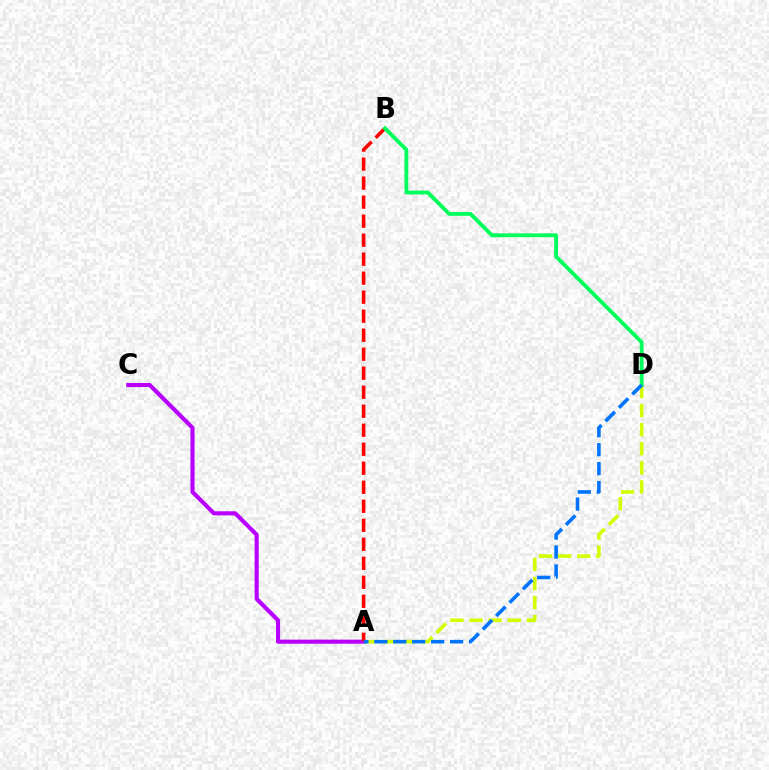{('A', 'D'): [{'color': '#d1ff00', 'line_style': 'dashed', 'thickness': 2.59}, {'color': '#0074ff', 'line_style': 'dashed', 'thickness': 2.57}], ('A', 'C'): [{'color': '#b900ff', 'line_style': 'solid', 'thickness': 2.96}], ('A', 'B'): [{'color': '#ff0000', 'line_style': 'dashed', 'thickness': 2.58}], ('B', 'D'): [{'color': '#00ff5c', 'line_style': 'solid', 'thickness': 2.77}]}